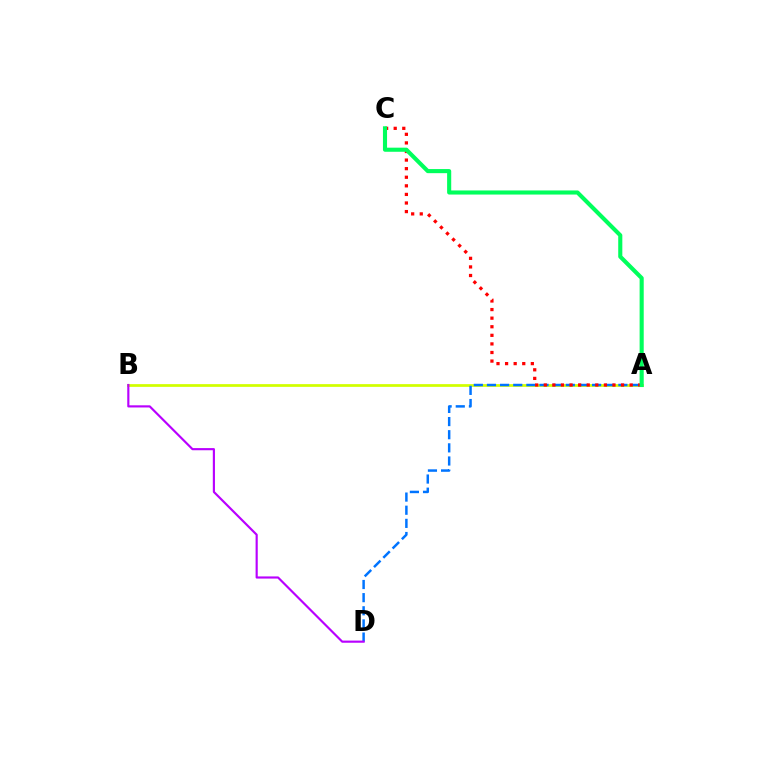{('A', 'B'): [{'color': '#d1ff00', 'line_style': 'solid', 'thickness': 1.97}], ('A', 'D'): [{'color': '#0074ff', 'line_style': 'dashed', 'thickness': 1.79}], ('A', 'C'): [{'color': '#ff0000', 'line_style': 'dotted', 'thickness': 2.33}, {'color': '#00ff5c', 'line_style': 'solid', 'thickness': 2.95}], ('B', 'D'): [{'color': '#b900ff', 'line_style': 'solid', 'thickness': 1.55}]}